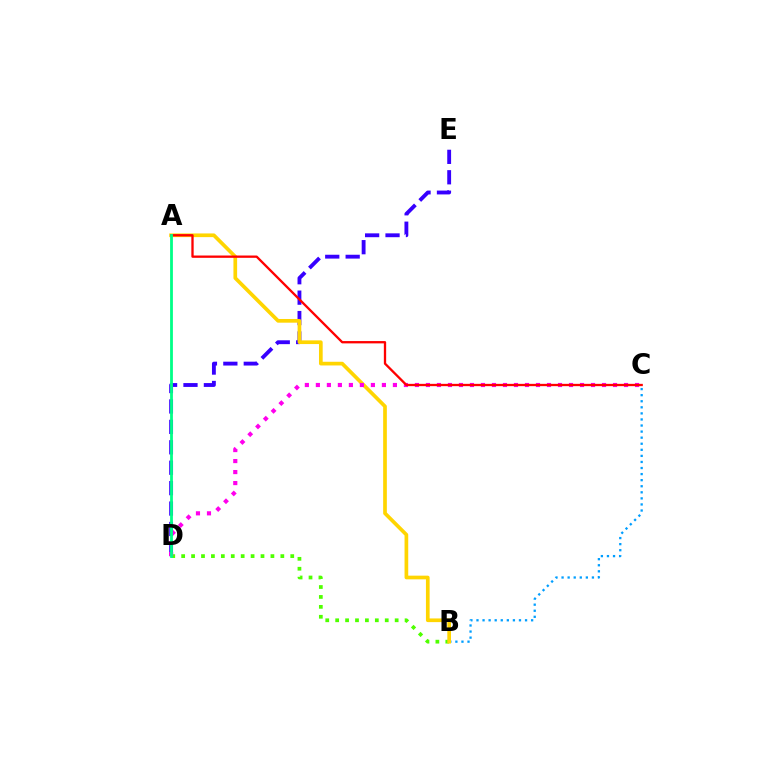{('B', 'C'): [{'color': '#009eff', 'line_style': 'dotted', 'thickness': 1.65}], ('D', 'E'): [{'color': '#3700ff', 'line_style': 'dashed', 'thickness': 2.77}], ('B', 'D'): [{'color': '#4fff00', 'line_style': 'dotted', 'thickness': 2.69}], ('A', 'B'): [{'color': '#ffd500', 'line_style': 'solid', 'thickness': 2.66}], ('C', 'D'): [{'color': '#ff00ed', 'line_style': 'dotted', 'thickness': 2.99}], ('A', 'C'): [{'color': '#ff0000', 'line_style': 'solid', 'thickness': 1.66}], ('A', 'D'): [{'color': '#00ff86', 'line_style': 'solid', 'thickness': 2.01}]}